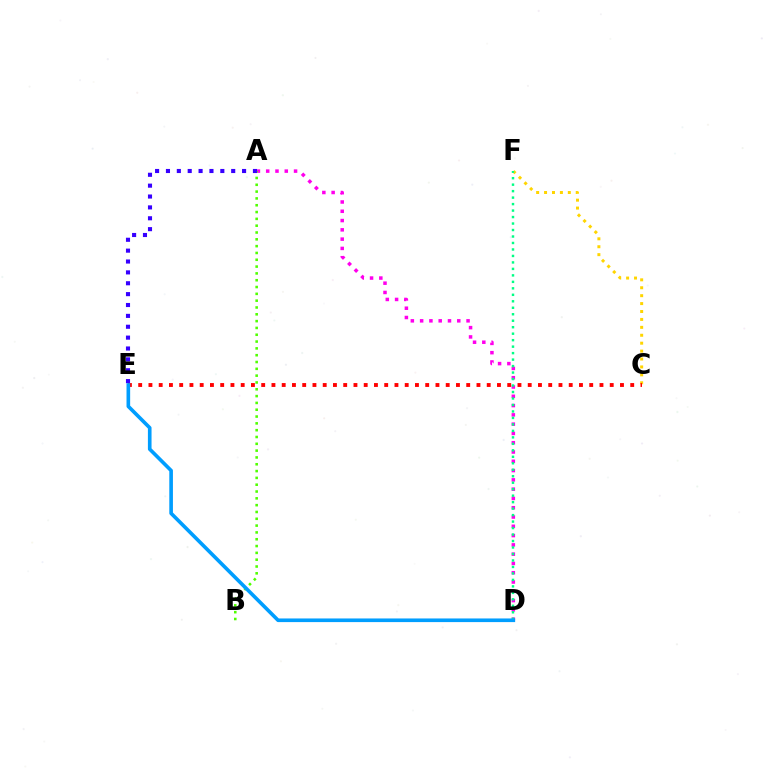{('C', 'F'): [{'color': '#ffd500', 'line_style': 'dotted', 'thickness': 2.15}], ('C', 'E'): [{'color': '#ff0000', 'line_style': 'dotted', 'thickness': 2.79}], ('A', 'D'): [{'color': '#ff00ed', 'line_style': 'dotted', 'thickness': 2.52}], ('A', 'B'): [{'color': '#4fff00', 'line_style': 'dotted', 'thickness': 1.85}], ('A', 'E'): [{'color': '#3700ff', 'line_style': 'dotted', 'thickness': 2.95}], ('D', 'F'): [{'color': '#00ff86', 'line_style': 'dotted', 'thickness': 1.76}], ('D', 'E'): [{'color': '#009eff', 'line_style': 'solid', 'thickness': 2.62}]}